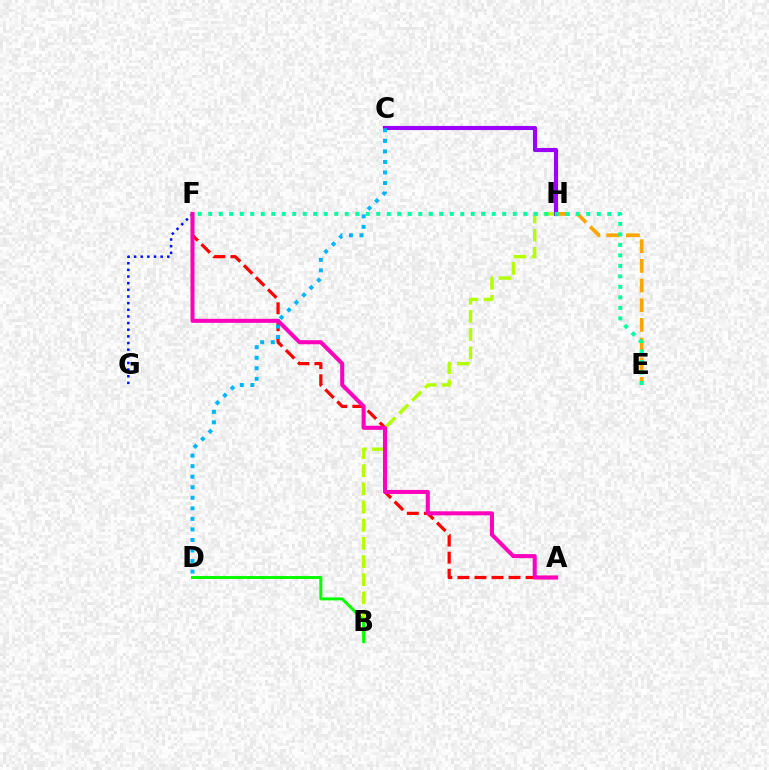{('F', 'G'): [{'color': '#0010ff', 'line_style': 'dotted', 'thickness': 1.81}], ('A', 'F'): [{'color': '#ff0000', 'line_style': 'dashed', 'thickness': 2.32}, {'color': '#ff00bd', 'line_style': 'solid', 'thickness': 2.91}], ('E', 'H'): [{'color': '#ffa500', 'line_style': 'dashed', 'thickness': 2.67}], ('B', 'H'): [{'color': '#b3ff00', 'line_style': 'dashed', 'thickness': 2.47}], ('C', 'H'): [{'color': '#9b00ff', 'line_style': 'solid', 'thickness': 2.96}], ('B', 'D'): [{'color': '#08ff00', 'line_style': 'solid', 'thickness': 2.14}], ('C', 'D'): [{'color': '#00b5ff', 'line_style': 'dotted', 'thickness': 2.86}], ('E', 'F'): [{'color': '#00ff9d', 'line_style': 'dotted', 'thickness': 2.85}]}